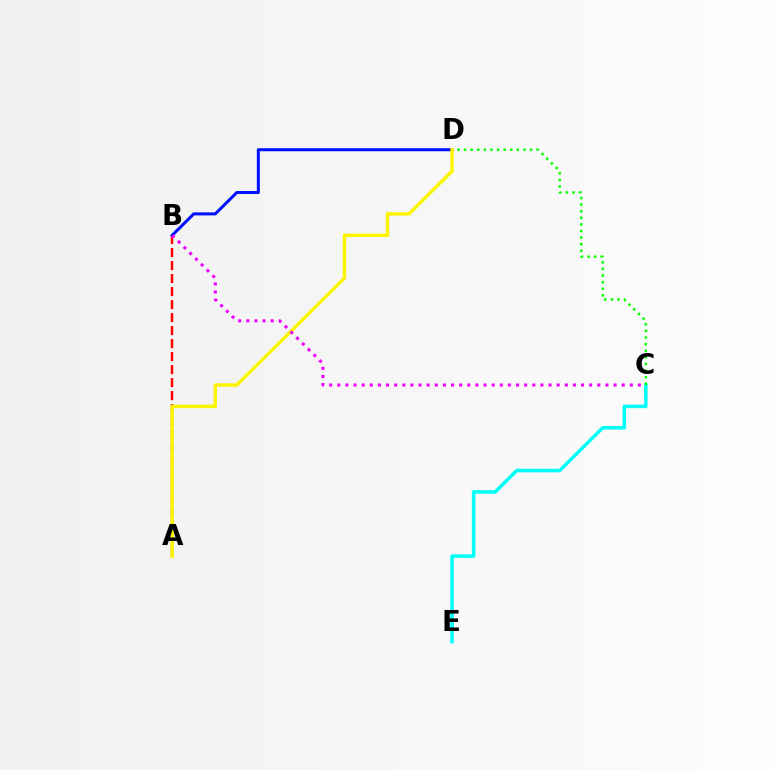{('A', 'B'): [{'color': '#ff0000', 'line_style': 'dashed', 'thickness': 1.77}], ('C', 'E'): [{'color': '#00fff6', 'line_style': 'solid', 'thickness': 2.53}], ('C', 'D'): [{'color': '#08ff00', 'line_style': 'dotted', 'thickness': 1.79}], ('B', 'D'): [{'color': '#0010ff', 'line_style': 'solid', 'thickness': 2.19}], ('A', 'D'): [{'color': '#fcf500', 'line_style': 'solid', 'thickness': 2.48}], ('B', 'C'): [{'color': '#ee00ff', 'line_style': 'dotted', 'thickness': 2.21}]}